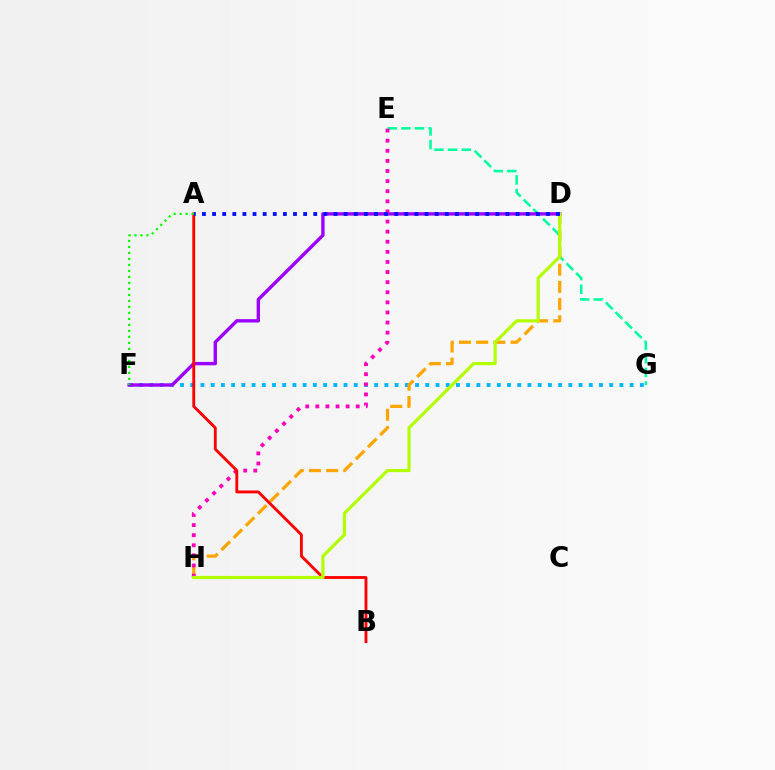{('E', 'G'): [{'color': '#00ff9d', 'line_style': 'dashed', 'thickness': 1.85}], ('F', 'G'): [{'color': '#00b5ff', 'line_style': 'dotted', 'thickness': 2.78}], ('D', 'F'): [{'color': '#9b00ff', 'line_style': 'solid', 'thickness': 2.44}], ('D', 'H'): [{'color': '#ffa500', 'line_style': 'dashed', 'thickness': 2.34}, {'color': '#b3ff00', 'line_style': 'solid', 'thickness': 2.29}], ('E', 'H'): [{'color': '#ff00bd', 'line_style': 'dotted', 'thickness': 2.75}], ('A', 'B'): [{'color': '#ff0000', 'line_style': 'solid', 'thickness': 2.06}], ('A', 'F'): [{'color': '#08ff00', 'line_style': 'dotted', 'thickness': 1.63}], ('A', 'D'): [{'color': '#0010ff', 'line_style': 'dotted', 'thickness': 2.75}]}